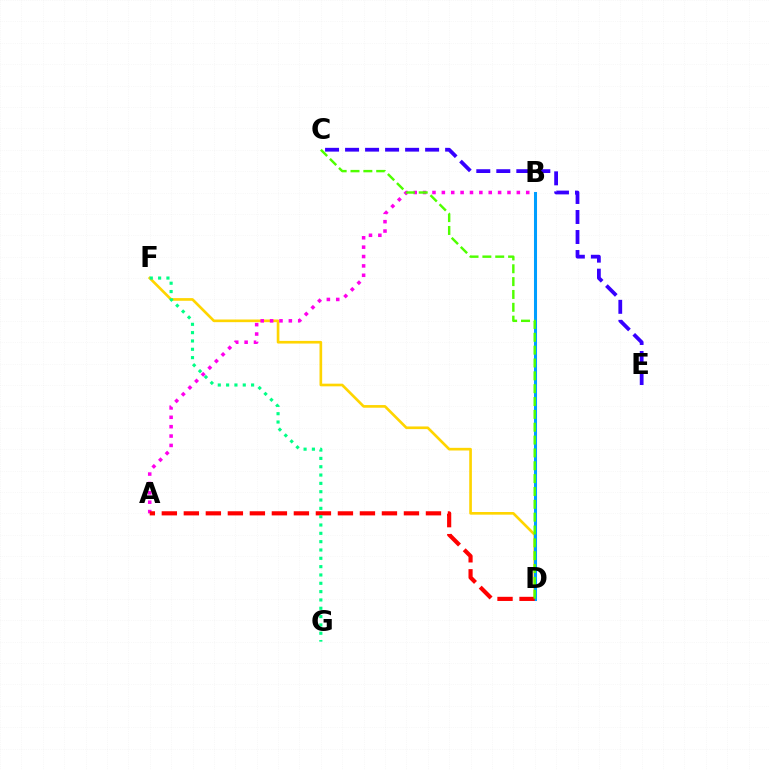{('D', 'F'): [{'color': '#ffd500', 'line_style': 'solid', 'thickness': 1.92}], ('B', 'D'): [{'color': '#009eff', 'line_style': 'solid', 'thickness': 2.2}], ('C', 'E'): [{'color': '#3700ff', 'line_style': 'dashed', 'thickness': 2.72}], ('A', 'B'): [{'color': '#ff00ed', 'line_style': 'dotted', 'thickness': 2.55}], ('A', 'D'): [{'color': '#ff0000', 'line_style': 'dashed', 'thickness': 2.99}], ('C', 'D'): [{'color': '#4fff00', 'line_style': 'dashed', 'thickness': 1.75}], ('F', 'G'): [{'color': '#00ff86', 'line_style': 'dotted', 'thickness': 2.26}]}